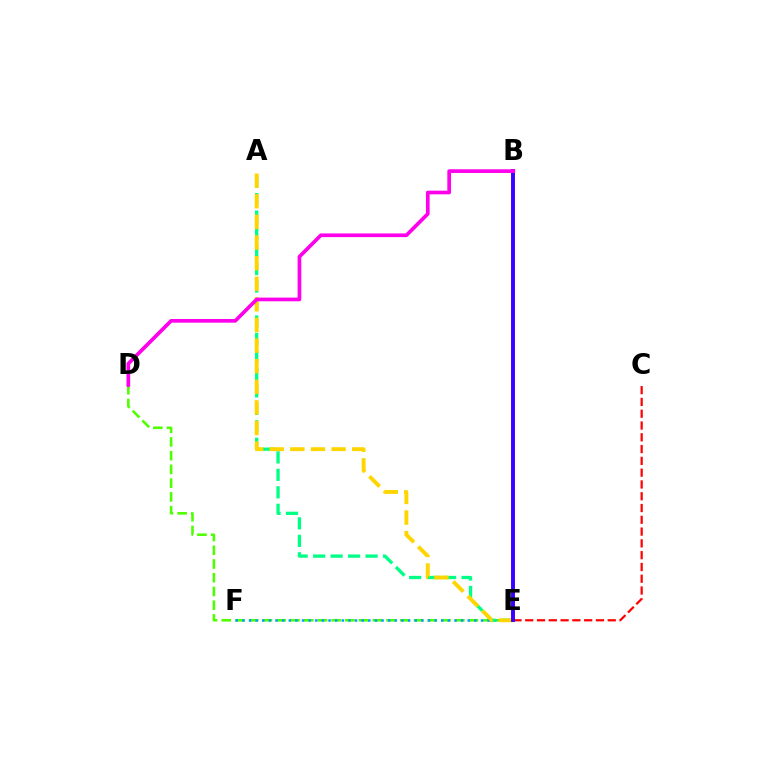{('D', 'E'): [{'color': '#4fff00', 'line_style': 'dashed', 'thickness': 1.87}], ('E', 'F'): [{'color': '#009eff', 'line_style': 'dotted', 'thickness': 1.8}], ('C', 'E'): [{'color': '#ff0000', 'line_style': 'dashed', 'thickness': 1.6}], ('A', 'E'): [{'color': '#00ff86', 'line_style': 'dashed', 'thickness': 2.37}, {'color': '#ffd500', 'line_style': 'dashed', 'thickness': 2.8}], ('B', 'E'): [{'color': '#3700ff', 'line_style': 'solid', 'thickness': 2.82}], ('B', 'D'): [{'color': '#ff00ed', 'line_style': 'solid', 'thickness': 2.65}]}